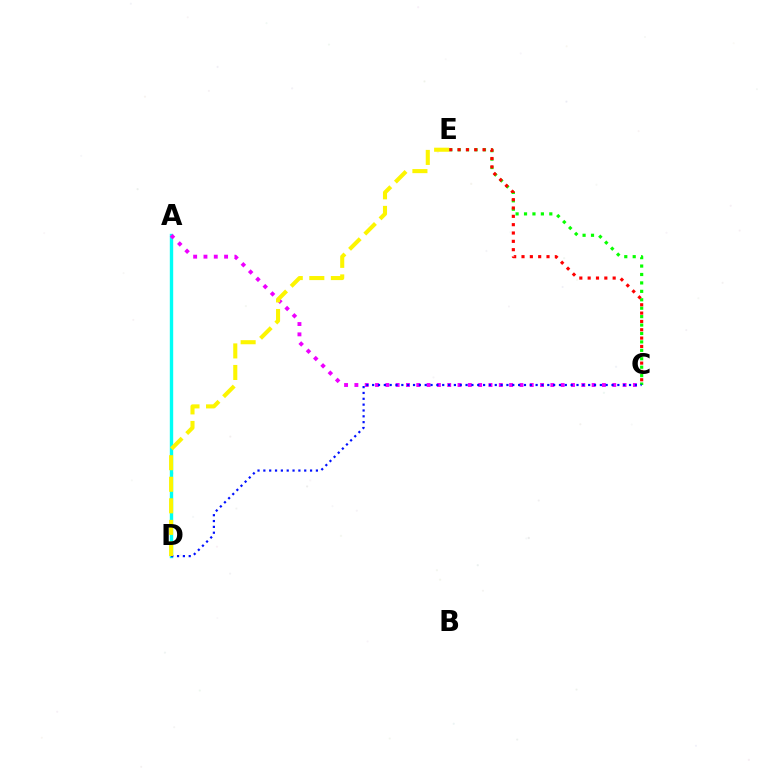{('C', 'E'): [{'color': '#08ff00', 'line_style': 'dotted', 'thickness': 2.29}, {'color': '#ff0000', 'line_style': 'dotted', 'thickness': 2.26}], ('A', 'D'): [{'color': '#00fff6', 'line_style': 'solid', 'thickness': 2.44}], ('A', 'C'): [{'color': '#ee00ff', 'line_style': 'dotted', 'thickness': 2.8}], ('C', 'D'): [{'color': '#0010ff', 'line_style': 'dotted', 'thickness': 1.59}], ('D', 'E'): [{'color': '#fcf500', 'line_style': 'dashed', 'thickness': 2.93}]}